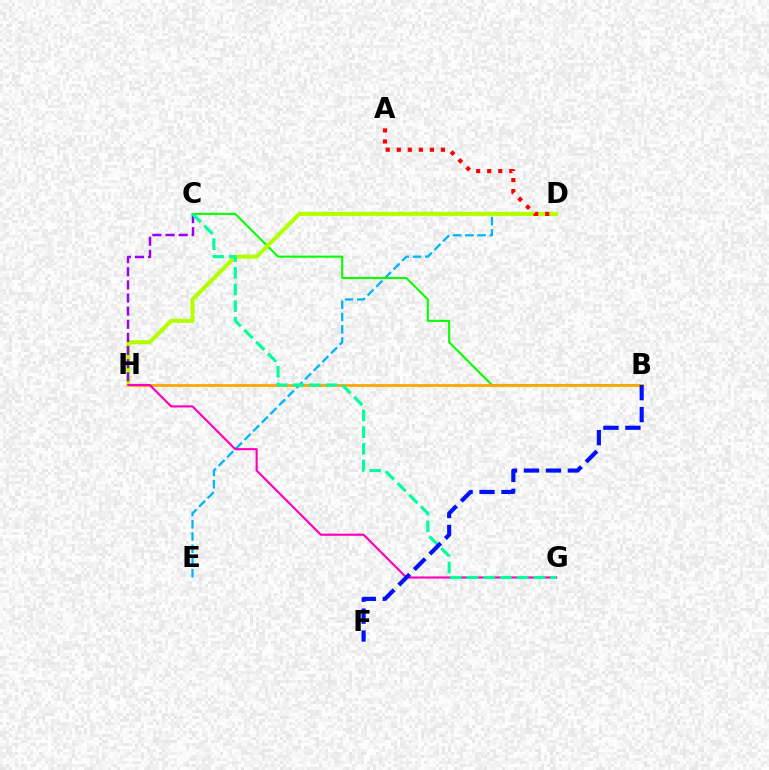{('D', 'E'): [{'color': '#00b5ff', 'line_style': 'dashed', 'thickness': 1.66}], ('B', 'C'): [{'color': '#08ff00', 'line_style': 'solid', 'thickness': 1.51}], ('B', 'H'): [{'color': '#ffa500', 'line_style': 'solid', 'thickness': 1.99}], ('D', 'H'): [{'color': '#b3ff00', 'line_style': 'solid', 'thickness': 2.94}], ('G', 'H'): [{'color': '#ff00bd', 'line_style': 'solid', 'thickness': 1.55}], ('C', 'H'): [{'color': '#9b00ff', 'line_style': 'dashed', 'thickness': 1.78}], ('C', 'G'): [{'color': '#00ff9d', 'line_style': 'dashed', 'thickness': 2.26}], ('B', 'F'): [{'color': '#0010ff', 'line_style': 'dashed', 'thickness': 2.98}], ('A', 'D'): [{'color': '#ff0000', 'line_style': 'dotted', 'thickness': 3.0}]}